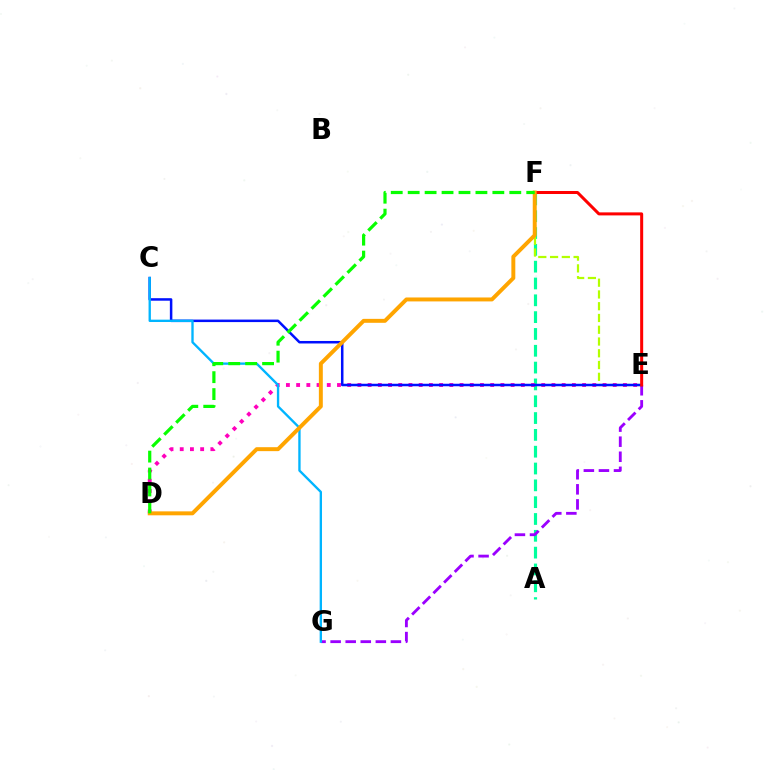{('A', 'F'): [{'color': '#00ff9d', 'line_style': 'dashed', 'thickness': 2.29}], ('E', 'G'): [{'color': '#9b00ff', 'line_style': 'dashed', 'thickness': 2.05}], ('E', 'F'): [{'color': '#b3ff00', 'line_style': 'dashed', 'thickness': 1.6}, {'color': '#ff0000', 'line_style': 'solid', 'thickness': 2.17}], ('D', 'E'): [{'color': '#ff00bd', 'line_style': 'dotted', 'thickness': 2.77}], ('C', 'E'): [{'color': '#0010ff', 'line_style': 'solid', 'thickness': 1.81}], ('C', 'G'): [{'color': '#00b5ff', 'line_style': 'solid', 'thickness': 1.69}], ('D', 'F'): [{'color': '#ffa500', 'line_style': 'solid', 'thickness': 2.84}, {'color': '#08ff00', 'line_style': 'dashed', 'thickness': 2.3}]}